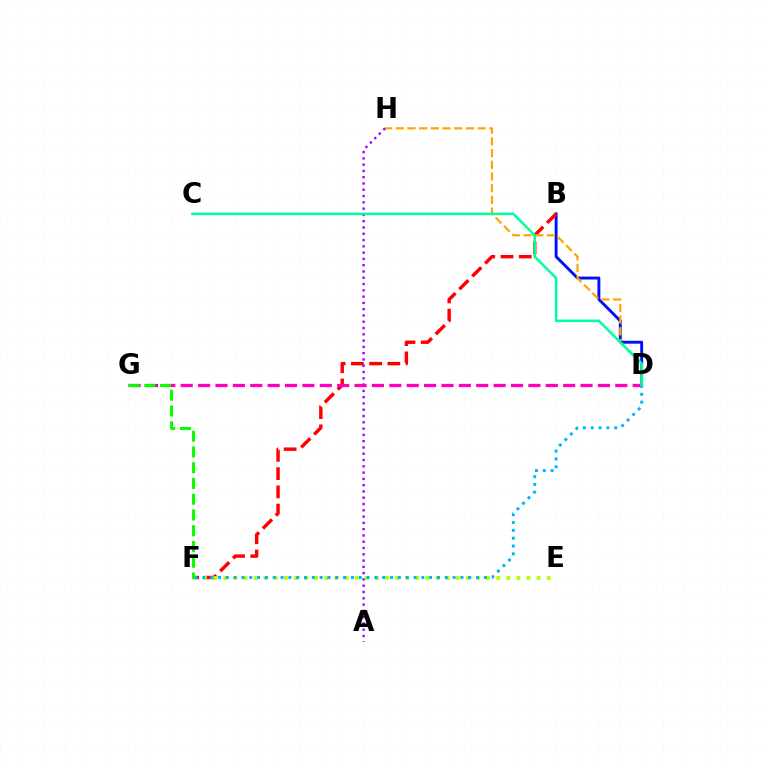{('B', 'D'): [{'color': '#0010ff', 'line_style': 'solid', 'thickness': 2.09}], ('B', 'F'): [{'color': '#ff0000', 'line_style': 'dashed', 'thickness': 2.48}], ('D', 'H'): [{'color': '#ffa500', 'line_style': 'dashed', 'thickness': 1.59}], ('A', 'H'): [{'color': '#9b00ff', 'line_style': 'dotted', 'thickness': 1.71}], ('D', 'G'): [{'color': '#ff00bd', 'line_style': 'dashed', 'thickness': 2.36}], ('E', 'F'): [{'color': '#b3ff00', 'line_style': 'dotted', 'thickness': 2.75}], ('F', 'G'): [{'color': '#08ff00', 'line_style': 'dashed', 'thickness': 2.14}], ('D', 'F'): [{'color': '#00b5ff', 'line_style': 'dotted', 'thickness': 2.12}], ('C', 'D'): [{'color': '#00ff9d', 'line_style': 'solid', 'thickness': 1.83}]}